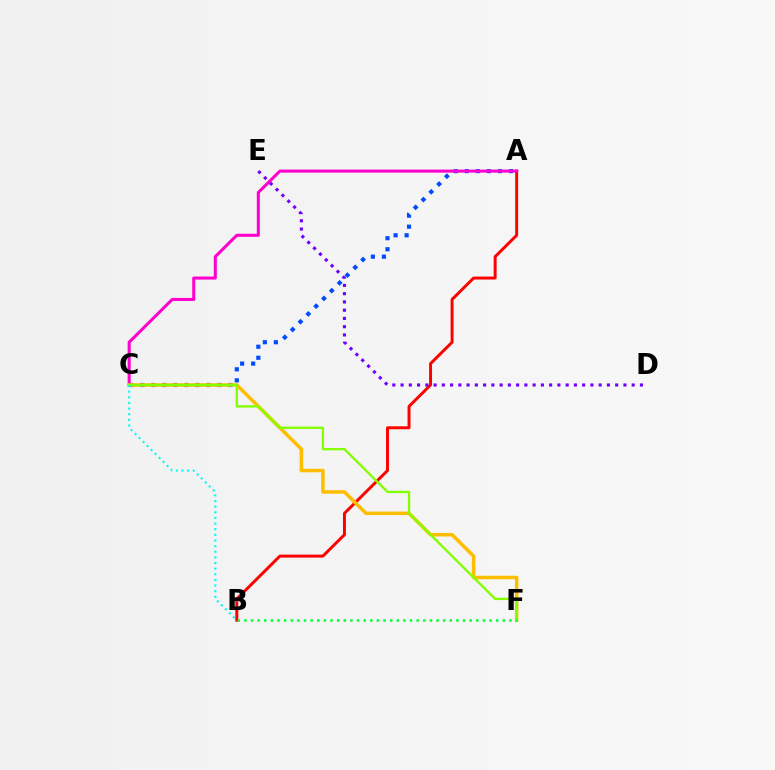{('A', 'B'): [{'color': '#ff0000', 'line_style': 'solid', 'thickness': 2.13}], ('A', 'C'): [{'color': '#004bff', 'line_style': 'dotted', 'thickness': 3.0}, {'color': '#ff00cf', 'line_style': 'solid', 'thickness': 2.2}], ('C', 'F'): [{'color': '#ffbd00', 'line_style': 'solid', 'thickness': 2.52}, {'color': '#84ff00', 'line_style': 'solid', 'thickness': 1.69}], ('D', 'E'): [{'color': '#7200ff', 'line_style': 'dotted', 'thickness': 2.24}], ('B', 'F'): [{'color': '#00ff39', 'line_style': 'dotted', 'thickness': 1.8}], ('B', 'C'): [{'color': '#00fff6', 'line_style': 'dotted', 'thickness': 1.53}]}